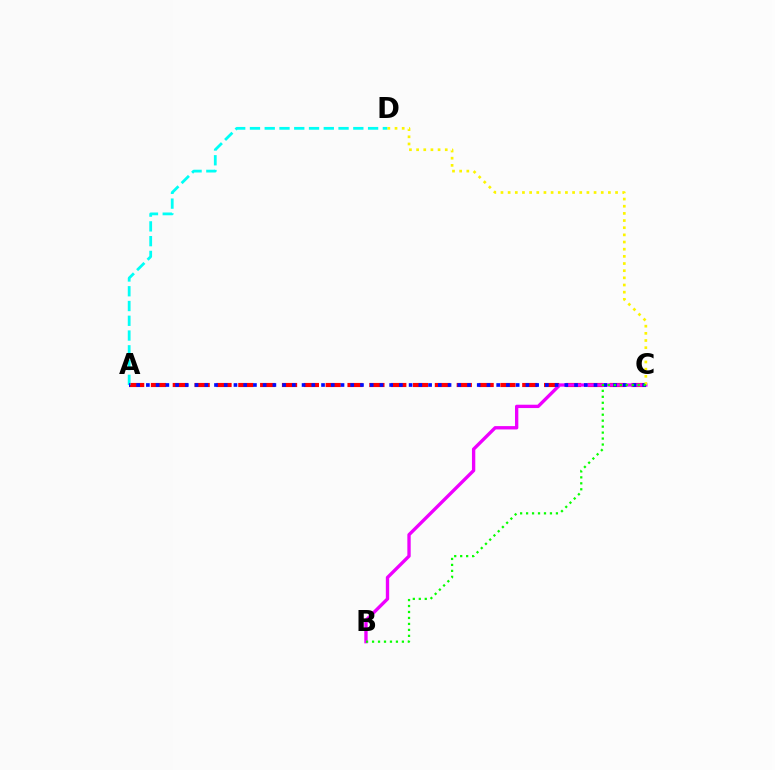{('A', 'C'): [{'color': '#ff0000', 'line_style': 'dashed', 'thickness': 2.97}, {'color': '#0010ff', 'line_style': 'dotted', 'thickness': 2.64}], ('A', 'D'): [{'color': '#00fff6', 'line_style': 'dashed', 'thickness': 2.01}], ('B', 'C'): [{'color': '#ee00ff', 'line_style': 'solid', 'thickness': 2.41}, {'color': '#08ff00', 'line_style': 'dotted', 'thickness': 1.62}], ('C', 'D'): [{'color': '#fcf500', 'line_style': 'dotted', 'thickness': 1.95}]}